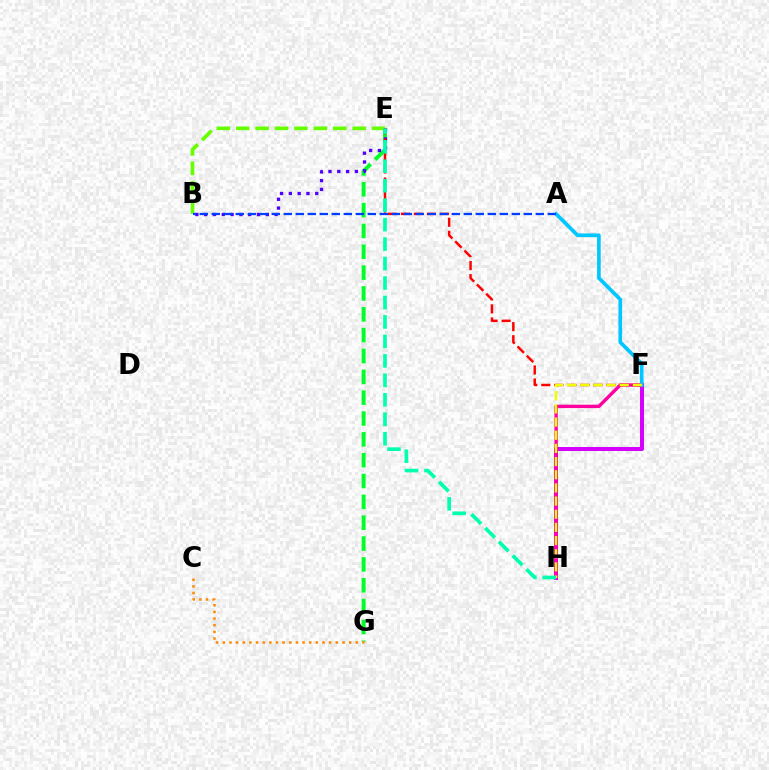{('E', 'G'): [{'color': '#00ff27', 'line_style': 'dashed', 'thickness': 2.83}], ('F', 'H'): [{'color': '#d600ff', 'line_style': 'solid', 'thickness': 2.87}, {'color': '#ff00a0', 'line_style': 'solid', 'thickness': 2.44}, {'color': '#eeff00', 'line_style': 'dashed', 'thickness': 1.79}], ('B', 'E'): [{'color': '#66ff00', 'line_style': 'dashed', 'thickness': 2.64}, {'color': '#4f00ff', 'line_style': 'dotted', 'thickness': 2.39}], ('A', 'F'): [{'color': '#00c7ff', 'line_style': 'solid', 'thickness': 2.65}], ('E', 'F'): [{'color': '#ff0000', 'line_style': 'dashed', 'thickness': 1.77}], ('C', 'G'): [{'color': '#ff8800', 'line_style': 'dotted', 'thickness': 1.81}], ('E', 'H'): [{'color': '#00ffaf', 'line_style': 'dashed', 'thickness': 2.64}], ('A', 'B'): [{'color': '#003fff', 'line_style': 'dashed', 'thickness': 1.63}]}